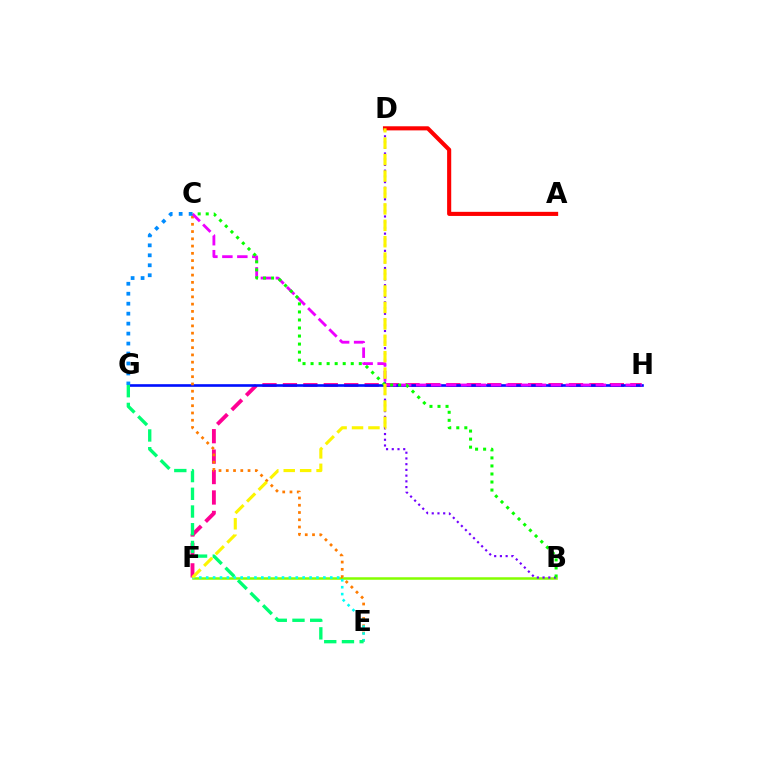{('F', 'H'): [{'color': '#ff0094', 'line_style': 'dashed', 'thickness': 2.78}], ('A', 'D'): [{'color': '#ff0000', 'line_style': 'solid', 'thickness': 2.95}], ('B', 'F'): [{'color': '#84ff00', 'line_style': 'solid', 'thickness': 1.8}], ('G', 'H'): [{'color': '#0010ff', 'line_style': 'solid', 'thickness': 1.9}], ('C', 'E'): [{'color': '#ff7c00', 'line_style': 'dotted', 'thickness': 1.97}], ('B', 'D'): [{'color': '#7200ff', 'line_style': 'dotted', 'thickness': 1.56}], ('C', 'H'): [{'color': '#ee00ff', 'line_style': 'dashed', 'thickness': 2.03}], ('E', 'F'): [{'color': '#00fff6', 'line_style': 'dotted', 'thickness': 1.87}], ('C', 'G'): [{'color': '#008cff', 'line_style': 'dotted', 'thickness': 2.71}], ('B', 'C'): [{'color': '#08ff00', 'line_style': 'dotted', 'thickness': 2.18}], ('D', 'F'): [{'color': '#fcf500', 'line_style': 'dashed', 'thickness': 2.23}], ('E', 'G'): [{'color': '#00ff74', 'line_style': 'dashed', 'thickness': 2.41}]}